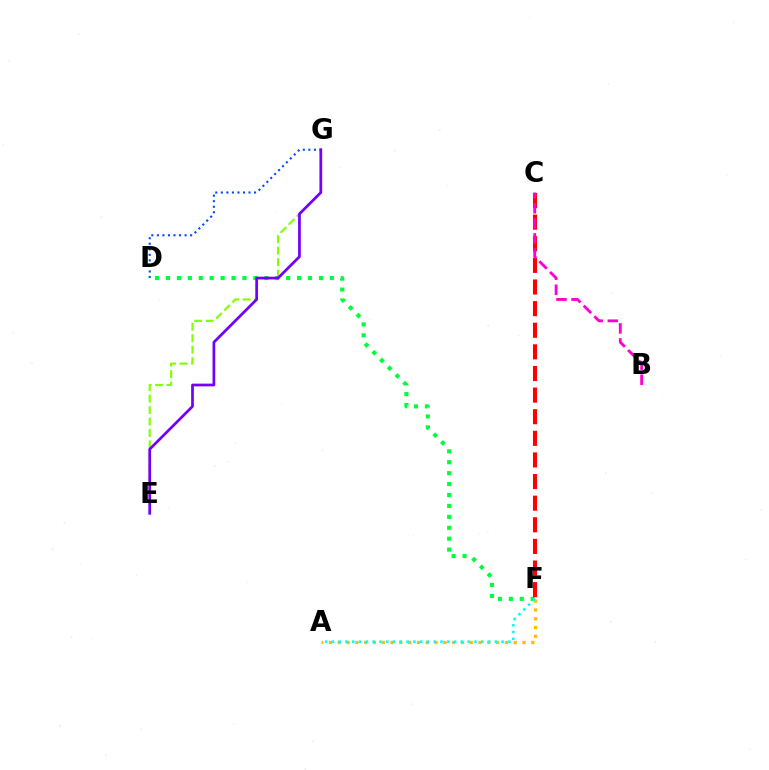{('A', 'F'): [{'color': '#ffbd00', 'line_style': 'dotted', 'thickness': 2.39}, {'color': '#00fff6', 'line_style': 'dotted', 'thickness': 1.84}], ('E', 'G'): [{'color': '#84ff00', 'line_style': 'dashed', 'thickness': 1.56}, {'color': '#7200ff', 'line_style': 'solid', 'thickness': 1.96}], ('D', 'F'): [{'color': '#00ff39', 'line_style': 'dotted', 'thickness': 2.97}], ('D', 'G'): [{'color': '#004bff', 'line_style': 'dotted', 'thickness': 1.51}], ('C', 'F'): [{'color': '#ff0000', 'line_style': 'dashed', 'thickness': 2.94}], ('B', 'C'): [{'color': '#ff00cf', 'line_style': 'dashed', 'thickness': 2.04}]}